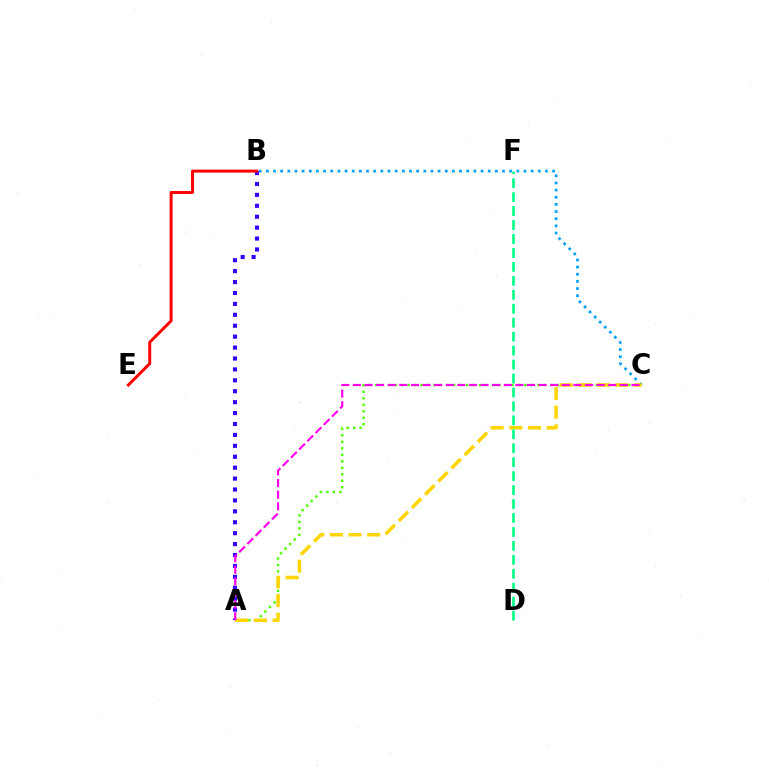{('B', 'C'): [{'color': '#009eff', 'line_style': 'dotted', 'thickness': 1.94}], ('A', 'C'): [{'color': '#4fff00', 'line_style': 'dotted', 'thickness': 1.76}, {'color': '#ffd500', 'line_style': 'dashed', 'thickness': 2.53}, {'color': '#ff00ed', 'line_style': 'dashed', 'thickness': 1.58}], ('A', 'B'): [{'color': '#3700ff', 'line_style': 'dotted', 'thickness': 2.97}], ('D', 'F'): [{'color': '#00ff86', 'line_style': 'dashed', 'thickness': 1.89}], ('B', 'E'): [{'color': '#ff0000', 'line_style': 'solid', 'thickness': 2.13}]}